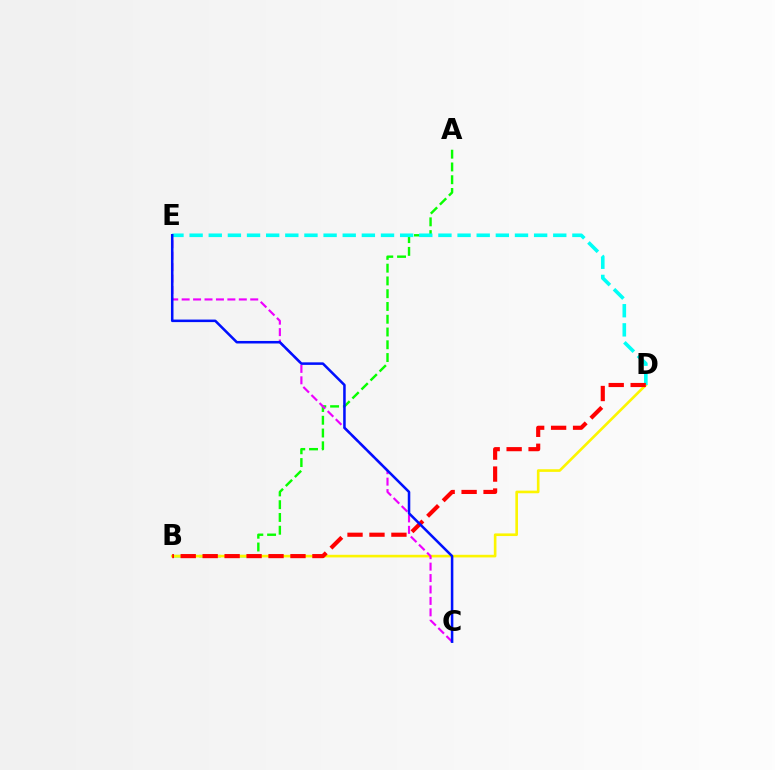{('A', 'B'): [{'color': '#08ff00', 'line_style': 'dashed', 'thickness': 1.73}], ('B', 'D'): [{'color': '#fcf500', 'line_style': 'solid', 'thickness': 1.89}, {'color': '#ff0000', 'line_style': 'dashed', 'thickness': 2.98}], ('C', 'E'): [{'color': '#ee00ff', 'line_style': 'dashed', 'thickness': 1.55}, {'color': '#0010ff', 'line_style': 'solid', 'thickness': 1.83}], ('D', 'E'): [{'color': '#00fff6', 'line_style': 'dashed', 'thickness': 2.6}]}